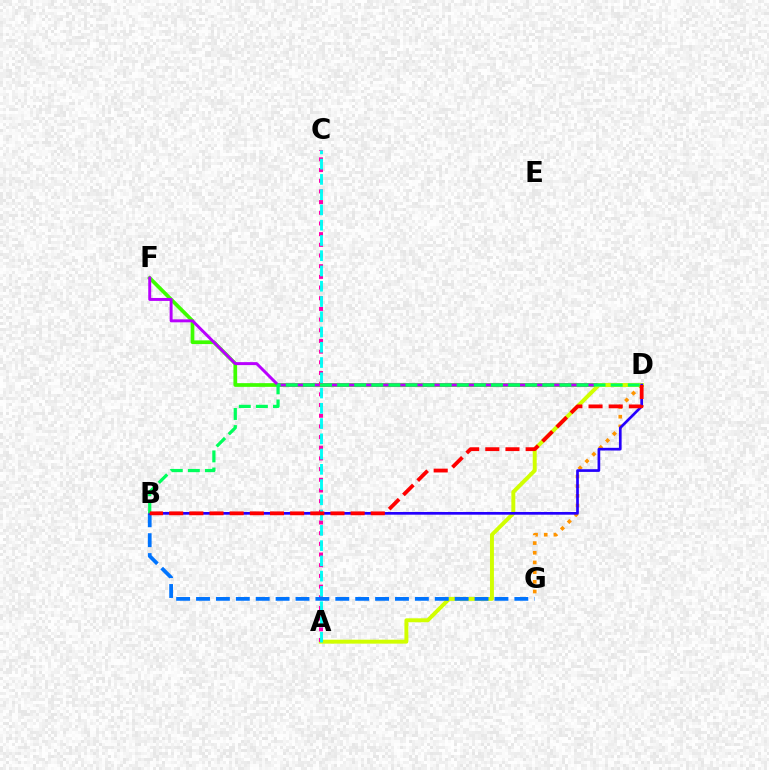{('D', 'F'): [{'color': '#3dff00', 'line_style': 'solid', 'thickness': 2.67}, {'color': '#b900ff', 'line_style': 'solid', 'thickness': 2.13}], ('D', 'G'): [{'color': '#ff9400', 'line_style': 'dotted', 'thickness': 2.63}], ('A', 'D'): [{'color': '#d1ff00', 'line_style': 'solid', 'thickness': 2.84}], ('A', 'C'): [{'color': '#ff00ac', 'line_style': 'dotted', 'thickness': 2.9}, {'color': '#00fff6', 'line_style': 'dashed', 'thickness': 2.07}], ('B', 'G'): [{'color': '#0074ff', 'line_style': 'dashed', 'thickness': 2.7}], ('B', 'D'): [{'color': '#2500ff', 'line_style': 'solid', 'thickness': 1.94}, {'color': '#00ff5c', 'line_style': 'dashed', 'thickness': 2.32}, {'color': '#ff0000', 'line_style': 'dashed', 'thickness': 2.74}]}